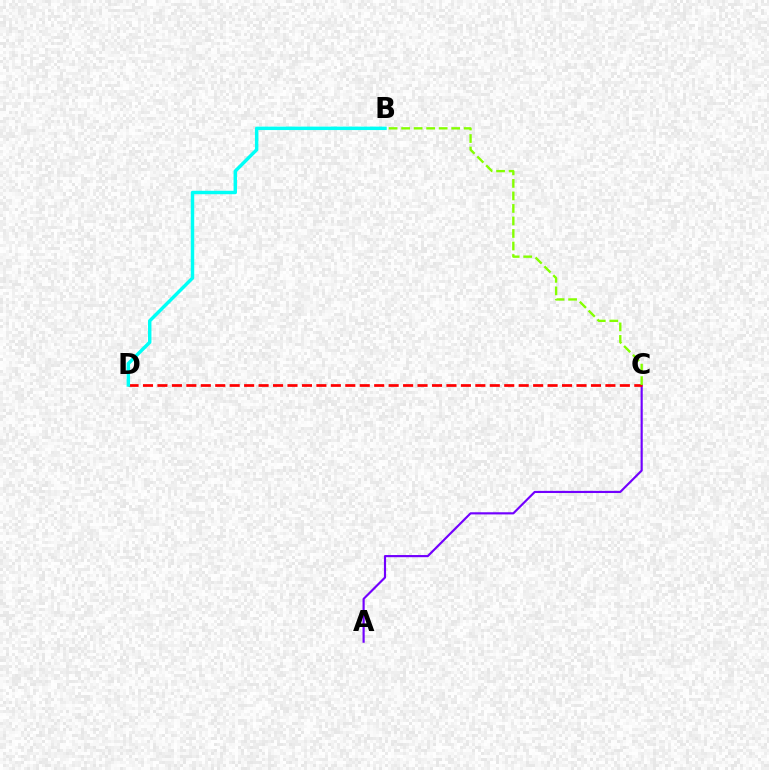{('A', 'C'): [{'color': '#7200ff', 'line_style': 'solid', 'thickness': 1.55}], ('C', 'D'): [{'color': '#ff0000', 'line_style': 'dashed', 'thickness': 1.96}], ('B', 'C'): [{'color': '#84ff00', 'line_style': 'dashed', 'thickness': 1.7}], ('B', 'D'): [{'color': '#00fff6', 'line_style': 'solid', 'thickness': 2.48}]}